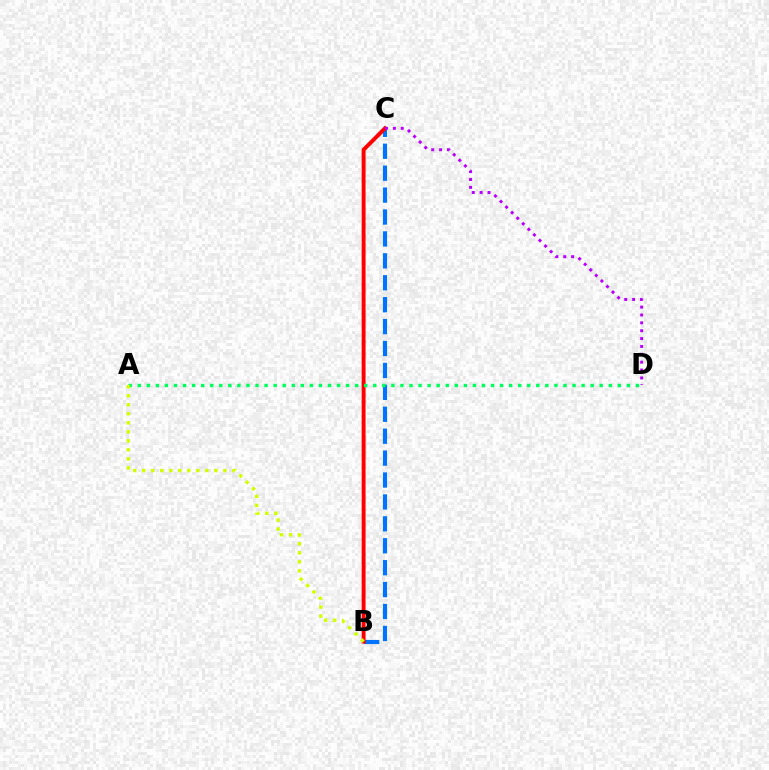{('B', 'C'): [{'color': '#0074ff', 'line_style': 'dashed', 'thickness': 2.98}, {'color': '#ff0000', 'line_style': 'solid', 'thickness': 2.82}], ('A', 'D'): [{'color': '#00ff5c', 'line_style': 'dotted', 'thickness': 2.46}], ('A', 'B'): [{'color': '#d1ff00', 'line_style': 'dotted', 'thickness': 2.45}], ('C', 'D'): [{'color': '#b900ff', 'line_style': 'dotted', 'thickness': 2.14}]}